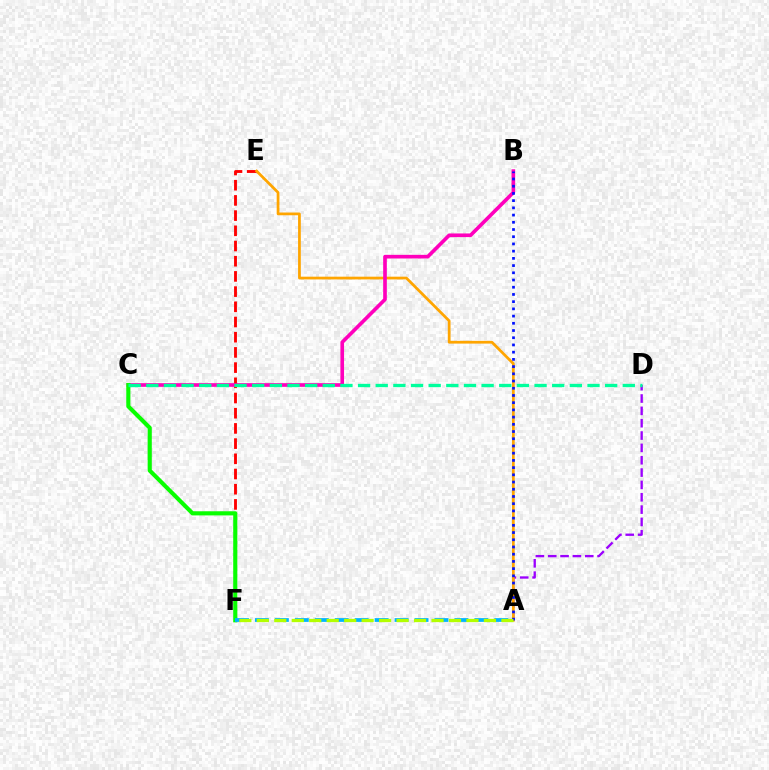{('E', 'F'): [{'color': '#ff0000', 'line_style': 'dashed', 'thickness': 2.06}], ('A', 'D'): [{'color': '#9b00ff', 'line_style': 'dashed', 'thickness': 1.68}], ('A', 'E'): [{'color': '#ffa500', 'line_style': 'solid', 'thickness': 1.98}], ('B', 'C'): [{'color': '#ff00bd', 'line_style': 'solid', 'thickness': 2.63}], ('A', 'B'): [{'color': '#0010ff', 'line_style': 'dotted', 'thickness': 1.96}], ('C', 'F'): [{'color': '#08ff00', 'line_style': 'solid', 'thickness': 2.97}], ('C', 'D'): [{'color': '#00ff9d', 'line_style': 'dashed', 'thickness': 2.4}], ('A', 'F'): [{'color': '#00b5ff', 'line_style': 'dashed', 'thickness': 2.71}, {'color': '#b3ff00', 'line_style': 'dashed', 'thickness': 2.37}]}